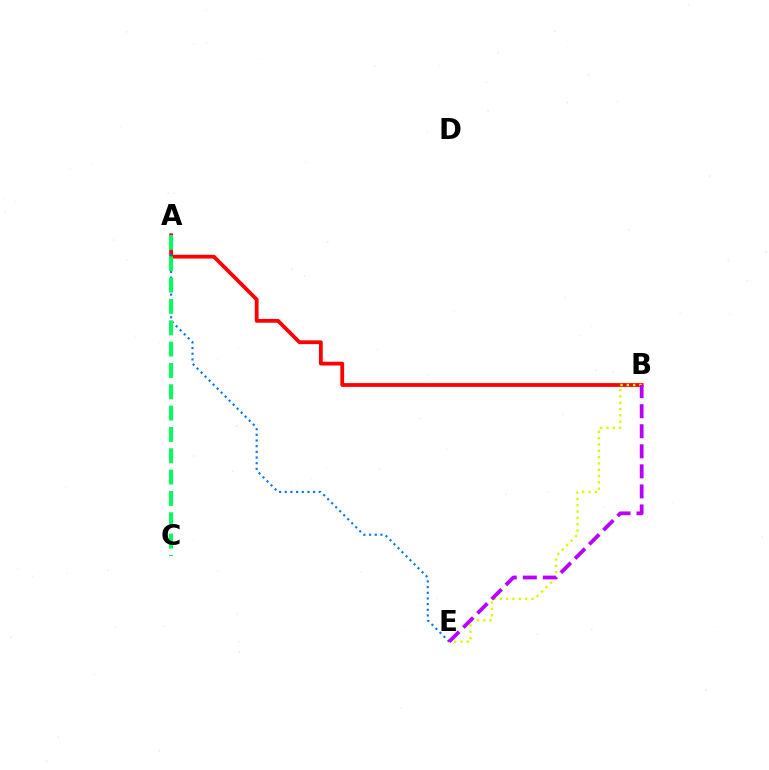{('A', 'B'): [{'color': '#ff0000', 'line_style': 'solid', 'thickness': 2.72}], ('A', 'E'): [{'color': '#0074ff', 'line_style': 'dotted', 'thickness': 1.54}], ('B', 'E'): [{'color': '#d1ff00', 'line_style': 'dotted', 'thickness': 1.72}, {'color': '#b900ff', 'line_style': 'dashed', 'thickness': 2.72}], ('A', 'C'): [{'color': '#00ff5c', 'line_style': 'dashed', 'thickness': 2.9}]}